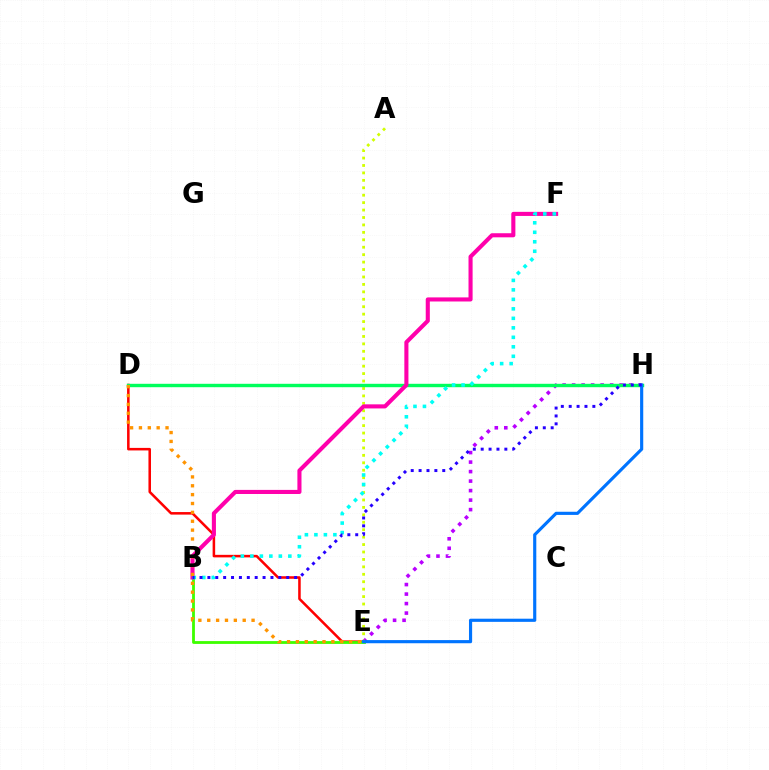{('E', 'H'): [{'color': '#b900ff', 'line_style': 'dotted', 'thickness': 2.58}, {'color': '#0074ff', 'line_style': 'solid', 'thickness': 2.27}], ('D', 'E'): [{'color': '#ff0000', 'line_style': 'solid', 'thickness': 1.83}, {'color': '#ff9400', 'line_style': 'dotted', 'thickness': 2.41}], ('B', 'E'): [{'color': '#3dff00', 'line_style': 'solid', 'thickness': 2.02}], ('A', 'E'): [{'color': '#d1ff00', 'line_style': 'dotted', 'thickness': 2.02}], ('D', 'H'): [{'color': '#00ff5c', 'line_style': 'solid', 'thickness': 2.45}], ('B', 'F'): [{'color': '#ff00ac', 'line_style': 'solid', 'thickness': 2.94}, {'color': '#00fff6', 'line_style': 'dotted', 'thickness': 2.58}], ('B', 'H'): [{'color': '#2500ff', 'line_style': 'dotted', 'thickness': 2.14}]}